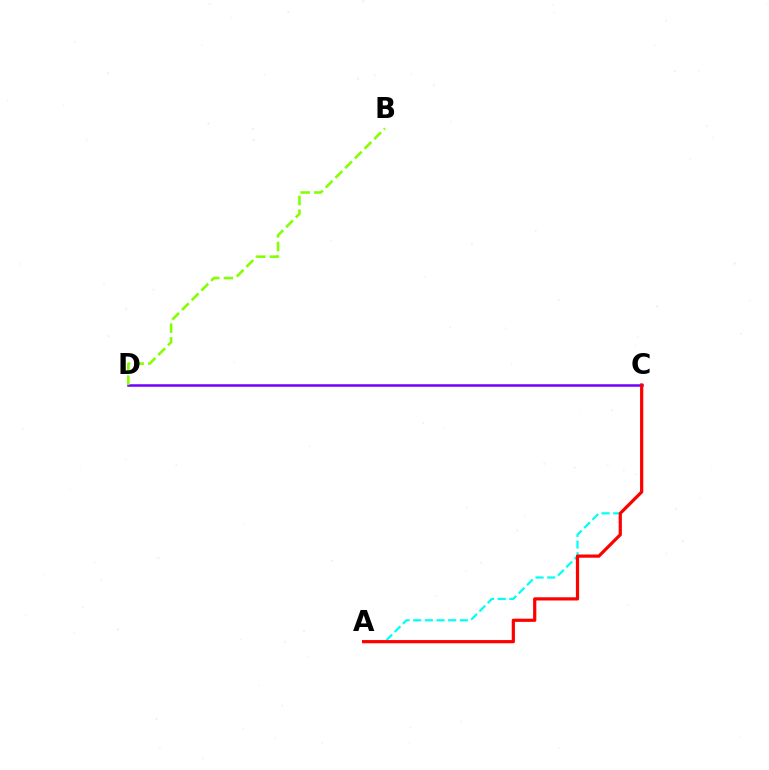{('A', 'C'): [{'color': '#00fff6', 'line_style': 'dashed', 'thickness': 1.59}, {'color': '#ff0000', 'line_style': 'solid', 'thickness': 2.31}], ('C', 'D'): [{'color': '#7200ff', 'line_style': 'solid', 'thickness': 1.81}], ('B', 'D'): [{'color': '#84ff00', 'line_style': 'dashed', 'thickness': 1.86}]}